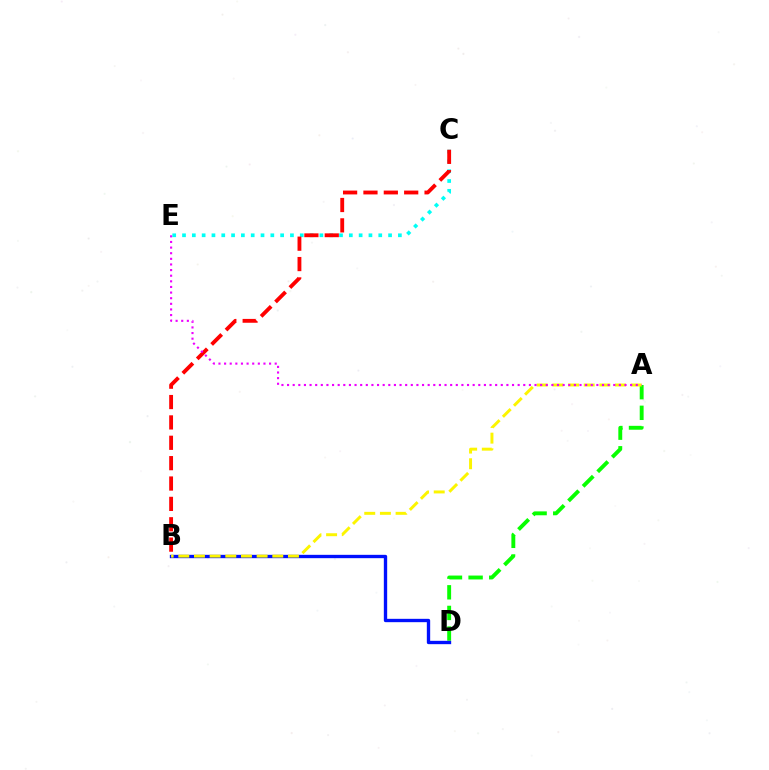{('A', 'D'): [{'color': '#08ff00', 'line_style': 'dashed', 'thickness': 2.8}], ('B', 'D'): [{'color': '#0010ff', 'line_style': 'solid', 'thickness': 2.41}], ('C', 'E'): [{'color': '#00fff6', 'line_style': 'dotted', 'thickness': 2.67}], ('A', 'B'): [{'color': '#fcf500', 'line_style': 'dashed', 'thickness': 2.13}], ('B', 'C'): [{'color': '#ff0000', 'line_style': 'dashed', 'thickness': 2.77}], ('A', 'E'): [{'color': '#ee00ff', 'line_style': 'dotted', 'thickness': 1.53}]}